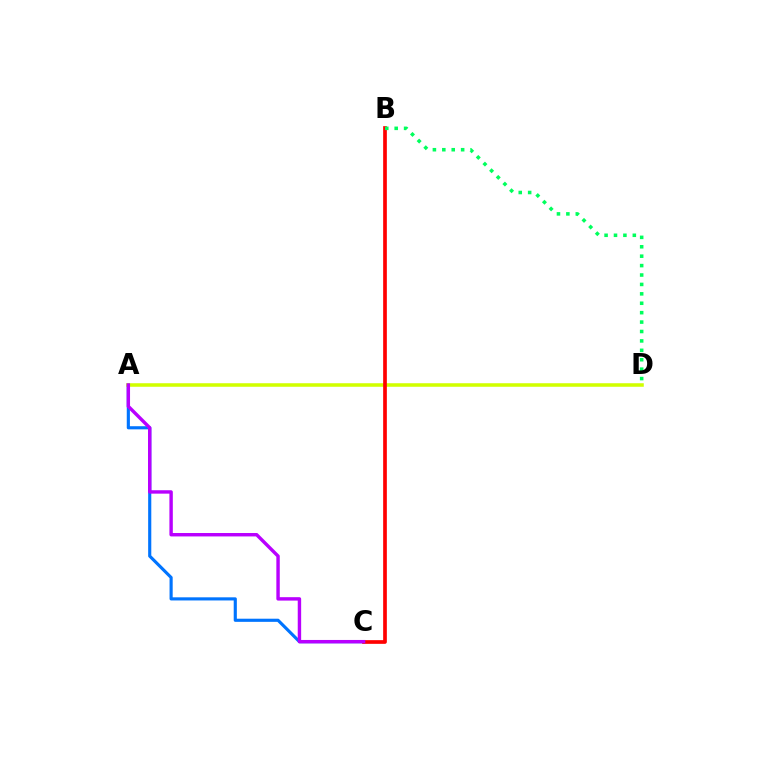{('A', 'C'): [{'color': '#0074ff', 'line_style': 'solid', 'thickness': 2.26}, {'color': '#b900ff', 'line_style': 'solid', 'thickness': 2.46}], ('A', 'D'): [{'color': '#d1ff00', 'line_style': 'solid', 'thickness': 2.55}], ('B', 'C'): [{'color': '#ff0000', 'line_style': 'solid', 'thickness': 2.65}], ('B', 'D'): [{'color': '#00ff5c', 'line_style': 'dotted', 'thickness': 2.56}]}